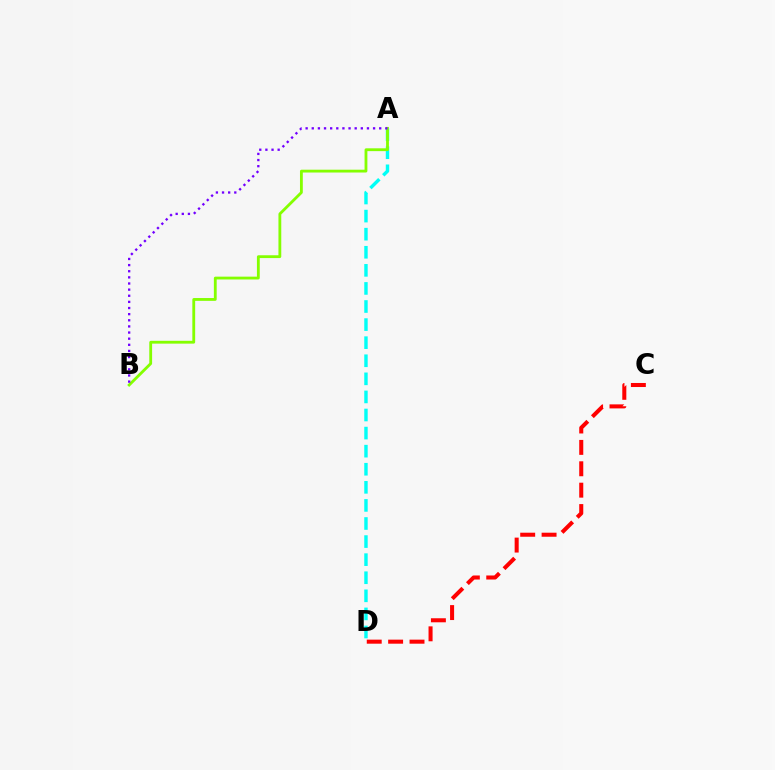{('A', 'D'): [{'color': '#00fff6', 'line_style': 'dashed', 'thickness': 2.46}], ('C', 'D'): [{'color': '#ff0000', 'line_style': 'dashed', 'thickness': 2.91}], ('A', 'B'): [{'color': '#84ff00', 'line_style': 'solid', 'thickness': 2.03}, {'color': '#7200ff', 'line_style': 'dotted', 'thickness': 1.67}]}